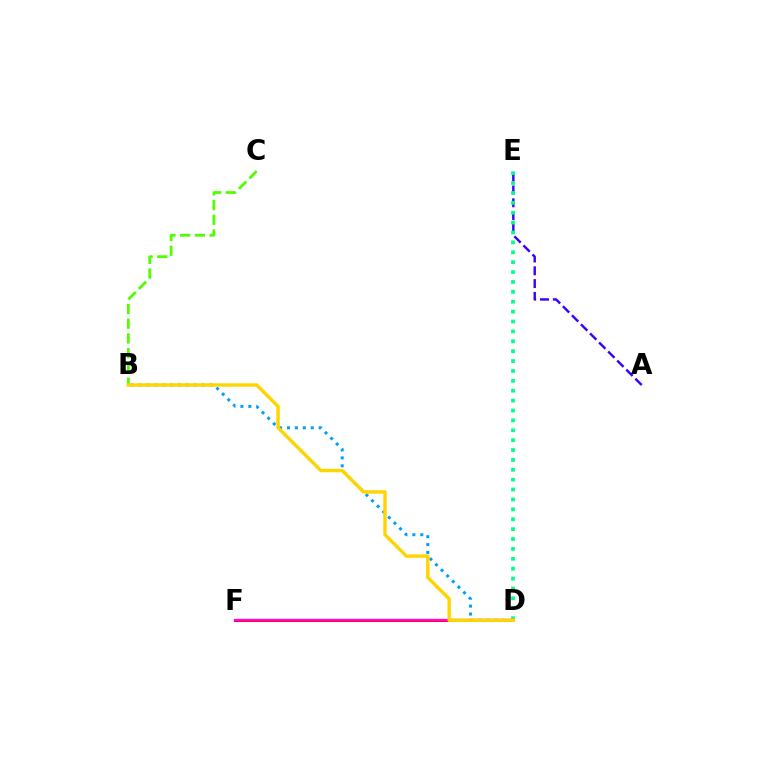{('B', 'C'): [{'color': '#4fff00', 'line_style': 'dashed', 'thickness': 2.0}], ('B', 'D'): [{'color': '#009eff', 'line_style': 'dotted', 'thickness': 2.15}, {'color': '#ffd500', 'line_style': 'solid', 'thickness': 2.46}], ('D', 'F'): [{'color': '#ff0000', 'line_style': 'solid', 'thickness': 2.11}, {'color': '#ff00ed', 'line_style': 'solid', 'thickness': 1.65}], ('A', 'E'): [{'color': '#3700ff', 'line_style': 'dashed', 'thickness': 1.74}], ('D', 'E'): [{'color': '#00ff86', 'line_style': 'dotted', 'thickness': 2.69}]}